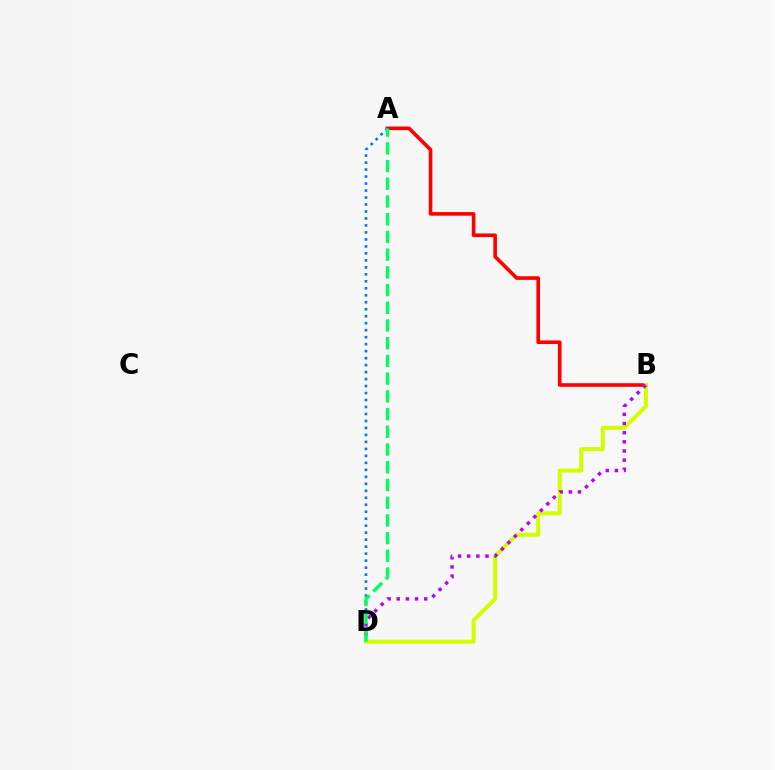{('A', 'B'): [{'color': '#ff0000', 'line_style': 'solid', 'thickness': 2.6}], ('B', 'D'): [{'color': '#d1ff00', 'line_style': 'solid', 'thickness': 2.88}, {'color': '#b900ff', 'line_style': 'dotted', 'thickness': 2.49}], ('A', 'D'): [{'color': '#0074ff', 'line_style': 'dotted', 'thickness': 1.9}, {'color': '#00ff5c', 'line_style': 'dashed', 'thickness': 2.41}]}